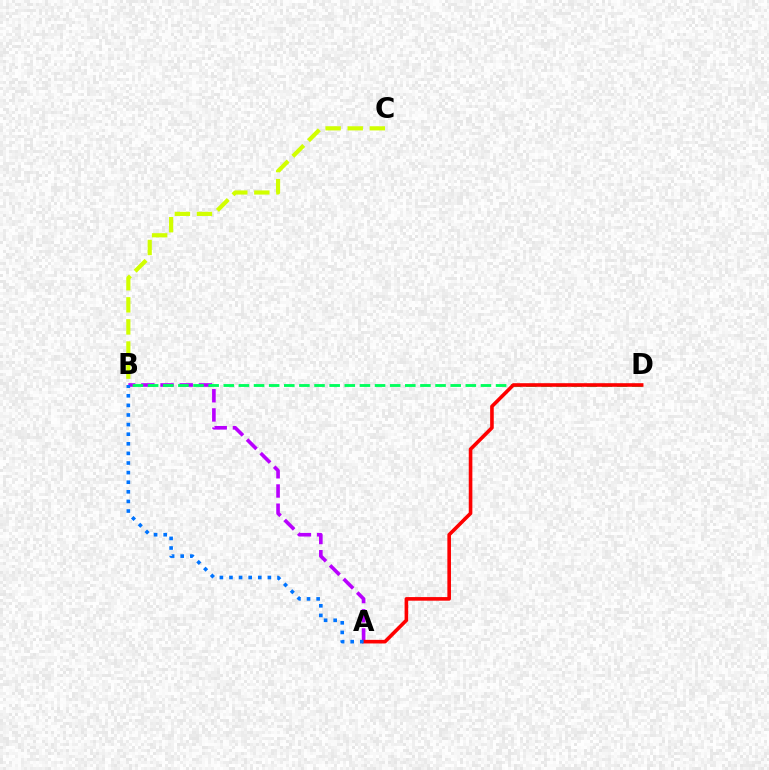{('A', 'B'): [{'color': '#b900ff', 'line_style': 'dashed', 'thickness': 2.61}, {'color': '#0074ff', 'line_style': 'dotted', 'thickness': 2.61}], ('B', 'C'): [{'color': '#d1ff00', 'line_style': 'dashed', 'thickness': 3.0}], ('B', 'D'): [{'color': '#00ff5c', 'line_style': 'dashed', 'thickness': 2.06}], ('A', 'D'): [{'color': '#ff0000', 'line_style': 'solid', 'thickness': 2.6}]}